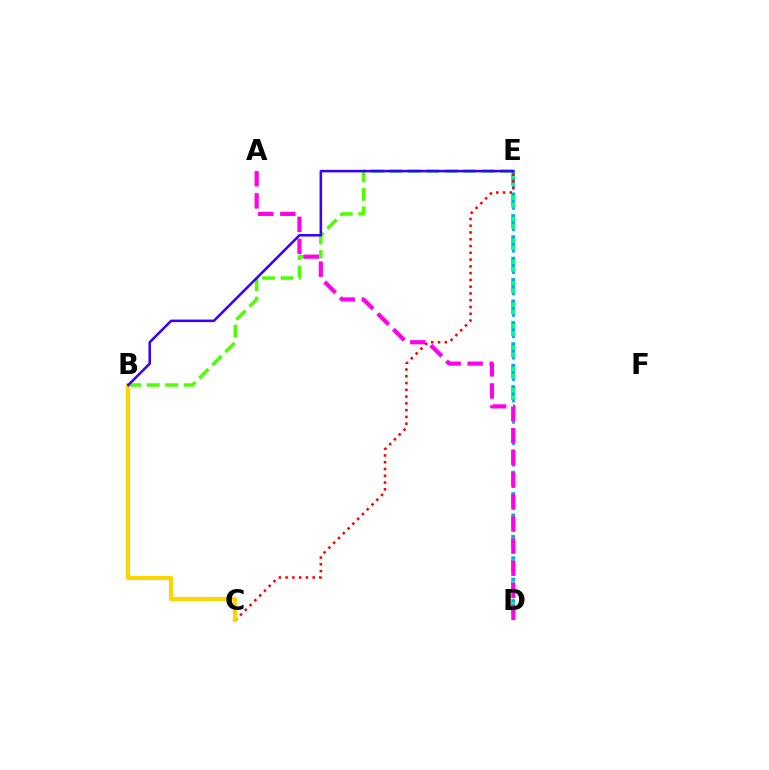{('B', 'E'): [{'color': '#4fff00', 'line_style': 'dashed', 'thickness': 2.51}, {'color': '#3700ff', 'line_style': 'solid', 'thickness': 1.83}], ('D', 'E'): [{'color': '#00ff86', 'line_style': 'dashed', 'thickness': 2.91}, {'color': '#009eff', 'line_style': 'dotted', 'thickness': 1.94}], ('A', 'D'): [{'color': '#ff00ed', 'line_style': 'dashed', 'thickness': 3.0}], ('C', 'E'): [{'color': '#ff0000', 'line_style': 'dotted', 'thickness': 1.84}], ('B', 'C'): [{'color': '#ffd500', 'line_style': 'solid', 'thickness': 2.98}]}